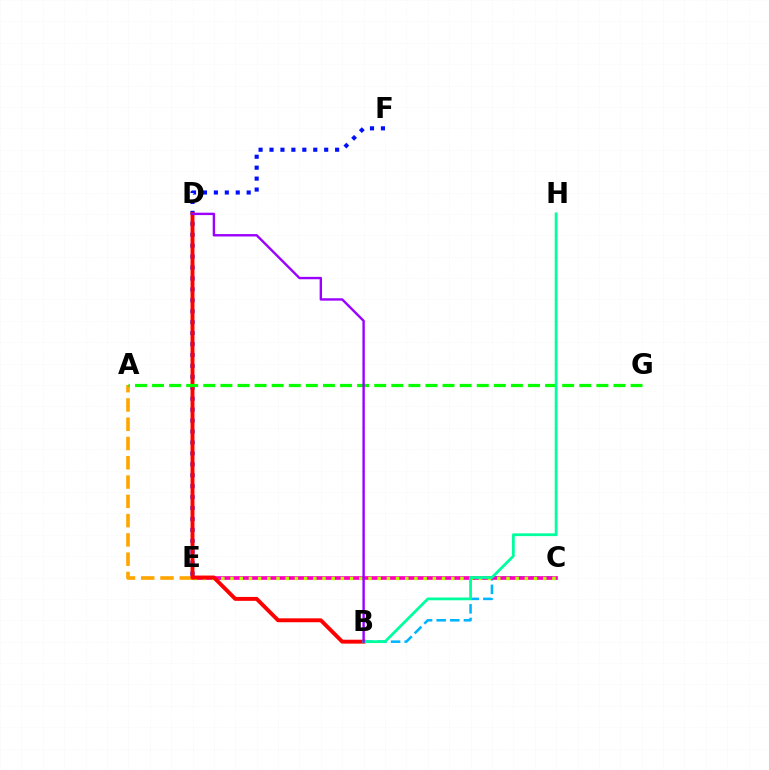{('B', 'C'): [{'color': '#00b5ff', 'line_style': 'dashed', 'thickness': 1.85}], ('E', 'F'): [{'color': '#0010ff', 'line_style': 'dotted', 'thickness': 2.97}], ('C', 'E'): [{'color': '#ff00bd', 'line_style': 'solid', 'thickness': 2.65}, {'color': '#b3ff00', 'line_style': 'dotted', 'thickness': 2.5}], ('A', 'E'): [{'color': '#ffa500', 'line_style': 'dashed', 'thickness': 2.62}], ('B', 'D'): [{'color': '#ff0000', 'line_style': 'solid', 'thickness': 2.81}, {'color': '#9b00ff', 'line_style': 'solid', 'thickness': 1.72}], ('A', 'G'): [{'color': '#08ff00', 'line_style': 'dashed', 'thickness': 2.32}], ('B', 'H'): [{'color': '#00ff9d', 'line_style': 'solid', 'thickness': 2.0}]}